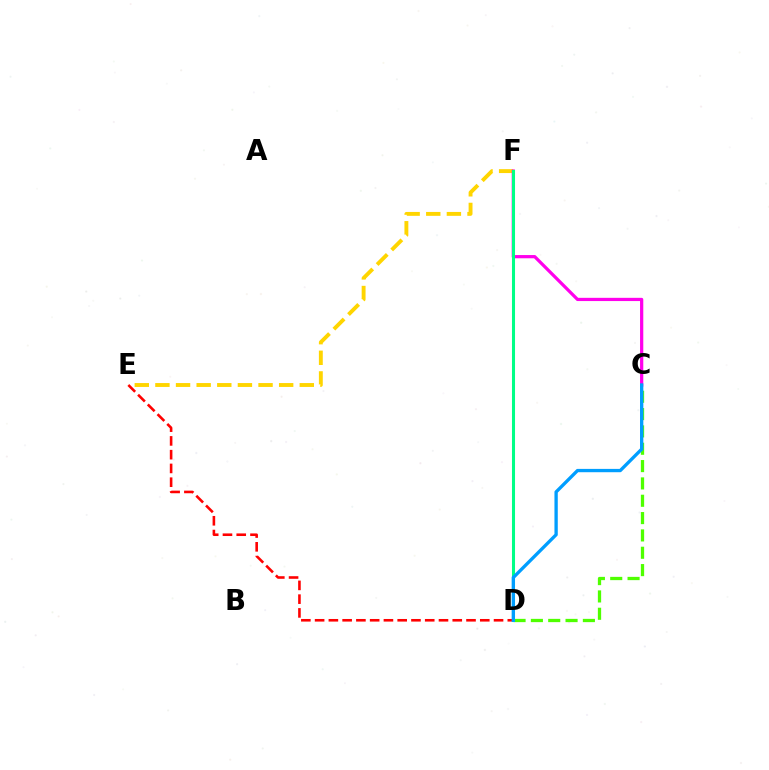{('D', 'E'): [{'color': '#ff0000', 'line_style': 'dashed', 'thickness': 1.87}], ('E', 'F'): [{'color': '#ffd500', 'line_style': 'dashed', 'thickness': 2.8}], ('C', 'F'): [{'color': '#ff00ed', 'line_style': 'solid', 'thickness': 2.32}], ('C', 'D'): [{'color': '#4fff00', 'line_style': 'dashed', 'thickness': 2.35}, {'color': '#009eff', 'line_style': 'solid', 'thickness': 2.39}], ('D', 'F'): [{'color': '#3700ff', 'line_style': 'dashed', 'thickness': 1.95}, {'color': '#00ff86', 'line_style': 'solid', 'thickness': 2.2}]}